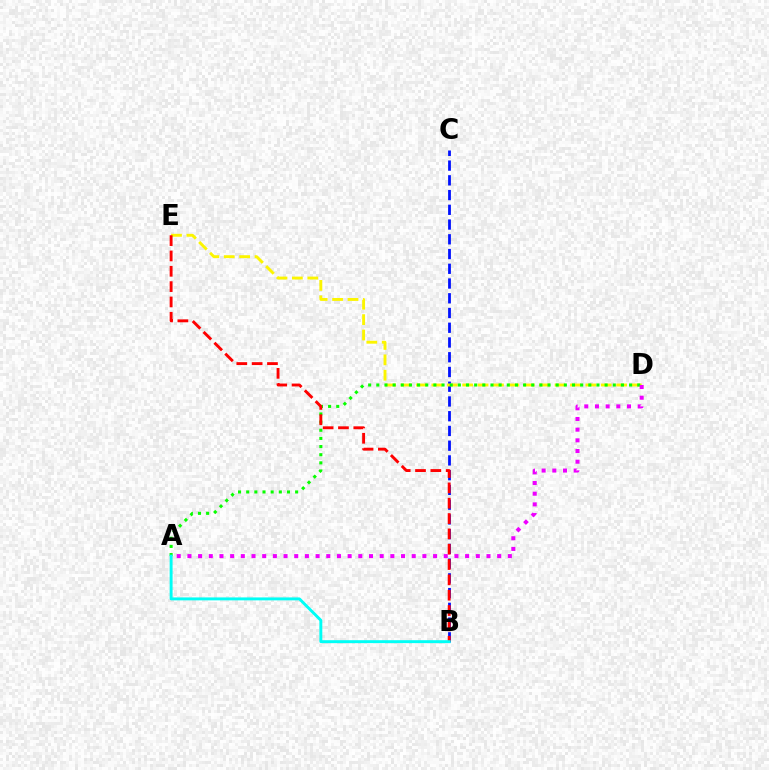{('B', 'C'): [{'color': '#0010ff', 'line_style': 'dashed', 'thickness': 2.0}], ('D', 'E'): [{'color': '#fcf500', 'line_style': 'dashed', 'thickness': 2.09}], ('A', 'D'): [{'color': '#08ff00', 'line_style': 'dotted', 'thickness': 2.22}, {'color': '#ee00ff', 'line_style': 'dotted', 'thickness': 2.9}], ('B', 'E'): [{'color': '#ff0000', 'line_style': 'dashed', 'thickness': 2.08}], ('A', 'B'): [{'color': '#00fff6', 'line_style': 'solid', 'thickness': 2.11}]}